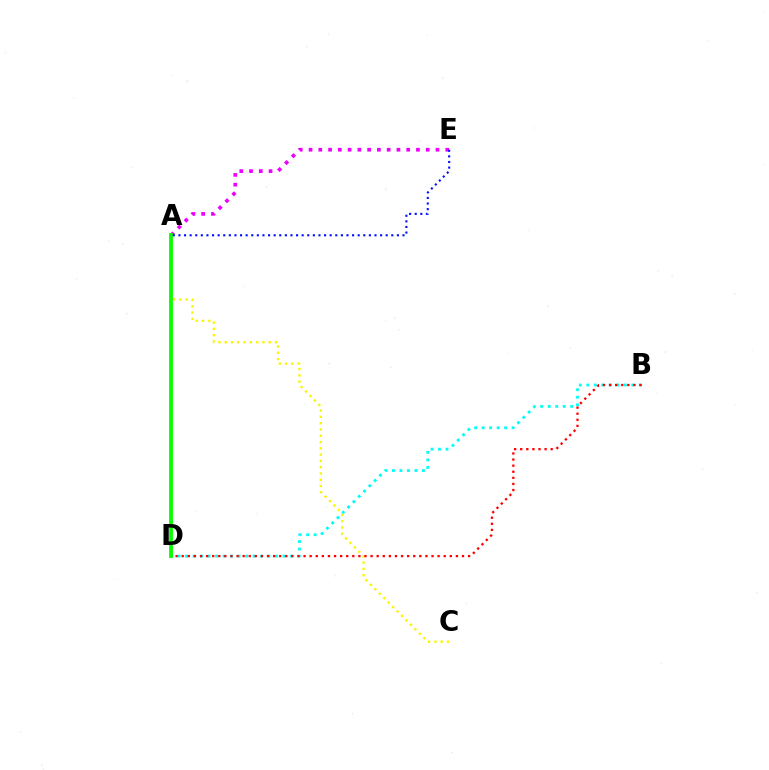{('A', 'C'): [{'color': '#fcf500', 'line_style': 'dotted', 'thickness': 1.71}], ('A', 'E'): [{'color': '#ee00ff', 'line_style': 'dotted', 'thickness': 2.65}, {'color': '#0010ff', 'line_style': 'dotted', 'thickness': 1.52}], ('B', 'D'): [{'color': '#00fff6', 'line_style': 'dotted', 'thickness': 2.04}, {'color': '#ff0000', 'line_style': 'dotted', 'thickness': 1.66}], ('A', 'D'): [{'color': '#08ff00', 'line_style': 'solid', 'thickness': 2.77}]}